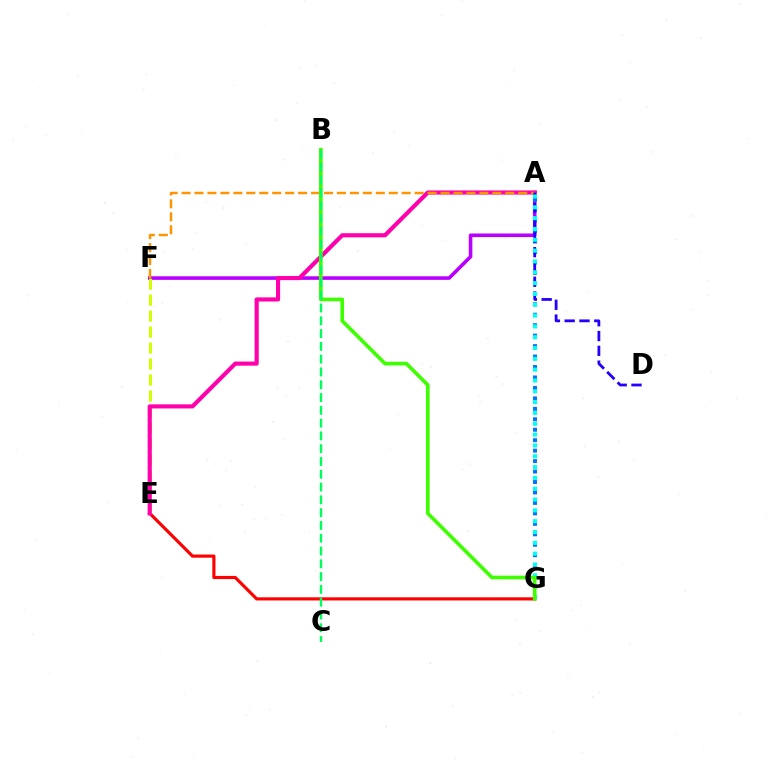{('E', 'G'): [{'color': '#ff0000', 'line_style': 'solid', 'thickness': 2.27}], ('A', 'F'): [{'color': '#b900ff', 'line_style': 'solid', 'thickness': 2.58}, {'color': '#ff9400', 'line_style': 'dashed', 'thickness': 1.76}], ('E', 'F'): [{'color': '#d1ff00', 'line_style': 'dashed', 'thickness': 2.17}], ('A', 'G'): [{'color': '#0074ff', 'line_style': 'dotted', 'thickness': 2.84}, {'color': '#00fff6', 'line_style': 'dotted', 'thickness': 2.94}], ('A', 'E'): [{'color': '#ff00ac', 'line_style': 'solid', 'thickness': 2.98}], ('A', 'D'): [{'color': '#2500ff', 'line_style': 'dashed', 'thickness': 2.01}], ('B', 'G'): [{'color': '#3dff00', 'line_style': 'solid', 'thickness': 2.61}], ('B', 'C'): [{'color': '#00ff5c', 'line_style': 'dashed', 'thickness': 1.74}]}